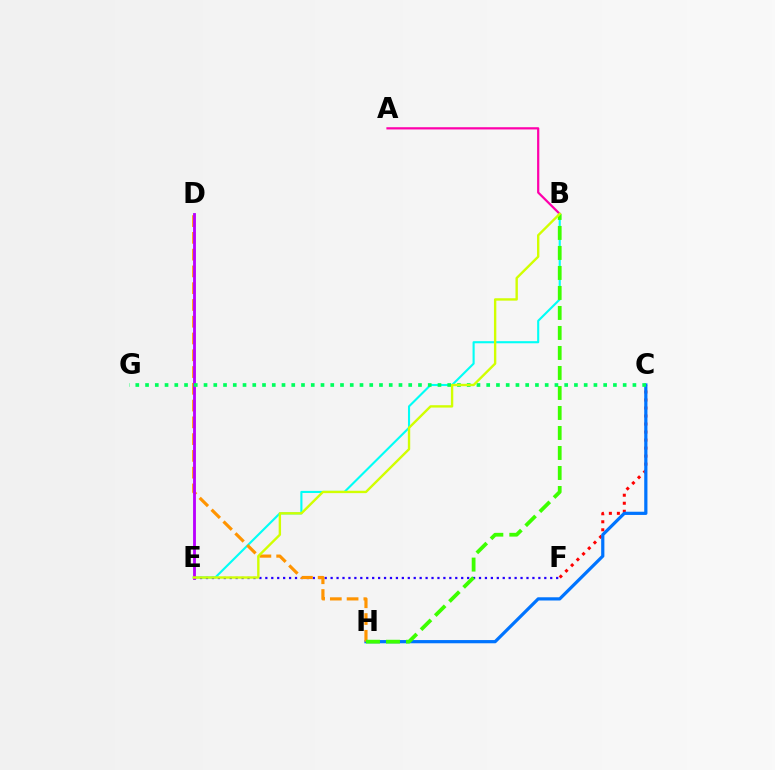{('B', 'E'): [{'color': '#00fff6', 'line_style': 'solid', 'thickness': 1.52}, {'color': '#d1ff00', 'line_style': 'solid', 'thickness': 1.71}], ('C', 'F'): [{'color': '#ff0000', 'line_style': 'dotted', 'thickness': 2.18}], ('A', 'B'): [{'color': '#ff00ac', 'line_style': 'solid', 'thickness': 1.6}], ('E', 'F'): [{'color': '#2500ff', 'line_style': 'dotted', 'thickness': 1.61}], ('C', 'H'): [{'color': '#0074ff', 'line_style': 'solid', 'thickness': 2.31}], ('D', 'H'): [{'color': '#ff9400', 'line_style': 'dashed', 'thickness': 2.28}], ('B', 'H'): [{'color': '#3dff00', 'line_style': 'dashed', 'thickness': 2.72}], ('D', 'E'): [{'color': '#b900ff', 'line_style': 'solid', 'thickness': 2.04}], ('C', 'G'): [{'color': '#00ff5c', 'line_style': 'dotted', 'thickness': 2.65}]}